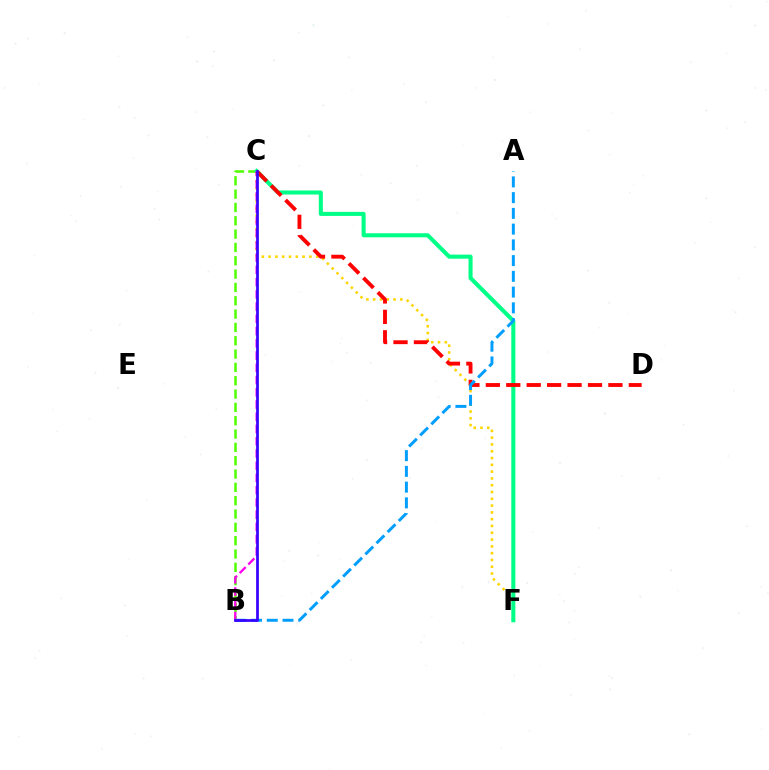{('C', 'F'): [{'color': '#ffd500', 'line_style': 'dotted', 'thickness': 1.85}, {'color': '#00ff86', 'line_style': 'solid', 'thickness': 2.93}], ('B', 'C'): [{'color': '#4fff00', 'line_style': 'dashed', 'thickness': 1.81}, {'color': '#ff00ed', 'line_style': 'dashed', 'thickness': 1.66}, {'color': '#3700ff', 'line_style': 'solid', 'thickness': 1.96}], ('C', 'D'): [{'color': '#ff0000', 'line_style': 'dashed', 'thickness': 2.78}], ('A', 'B'): [{'color': '#009eff', 'line_style': 'dashed', 'thickness': 2.14}]}